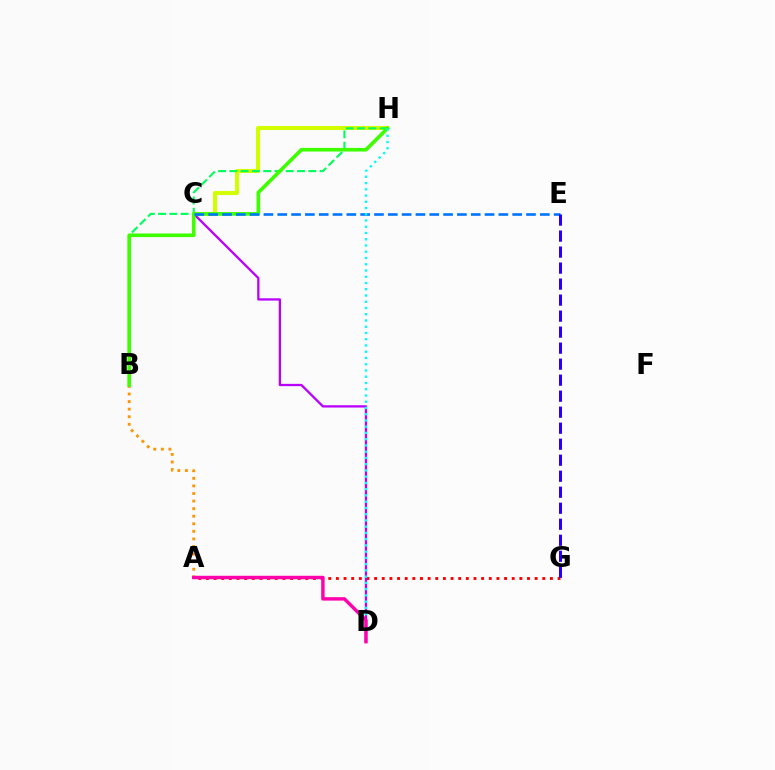{('C', 'H'): [{'color': '#d1ff00', 'line_style': 'solid', 'thickness': 2.94}], ('A', 'G'): [{'color': '#ff0000', 'line_style': 'dotted', 'thickness': 2.08}], ('C', 'D'): [{'color': '#b900ff', 'line_style': 'solid', 'thickness': 1.65}], ('A', 'B'): [{'color': '#ff9400', 'line_style': 'dotted', 'thickness': 2.06}], ('B', 'H'): [{'color': '#00ff5c', 'line_style': 'dashed', 'thickness': 1.53}, {'color': '#3dff00', 'line_style': 'solid', 'thickness': 2.61}], ('C', 'E'): [{'color': '#0074ff', 'line_style': 'dashed', 'thickness': 1.88}], ('D', 'H'): [{'color': '#00fff6', 'line_style': 'dotted', 'thickness': 1.7}], ('E', 'G'): [{'color': '#2500ff', 'line_style': 'dashed', 'thickness': 2.17}], ('A', 'D'): [{'color': '#ff00ac', 'line_style': 'solid', 'thickness': 2.46}]}